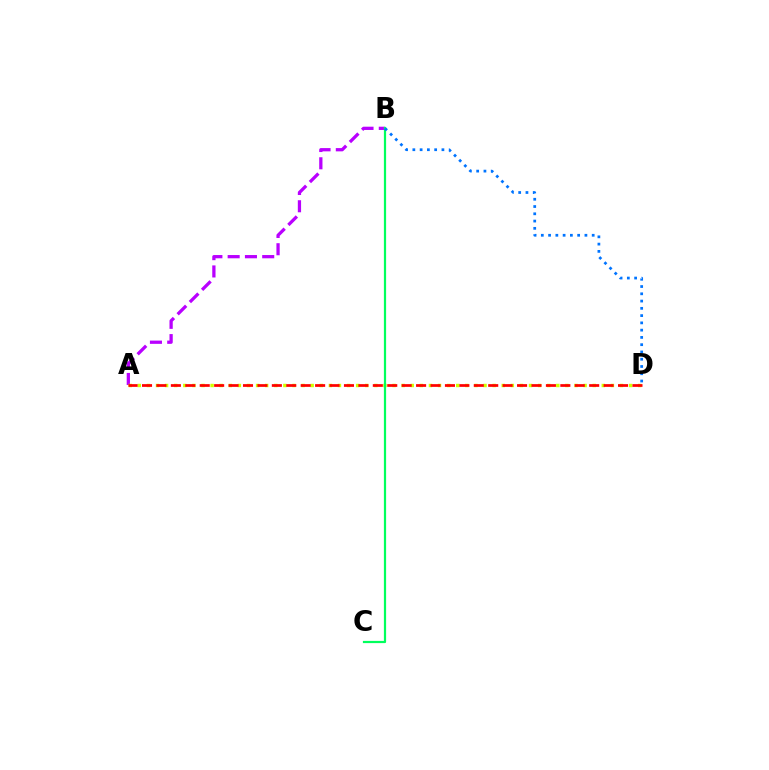{('A', 'B'): [{'color': '#b900ff', 'line_style': 'dashed', 'thickness': 2.35}], ('A', 'D'): [{'color': '#d1ff00', 'line_style': 'dotted', 'thickness': 2.47}, {'color': '#ff0000', 'line_style': 'dashed', 'thickness': 1.96}], ('B', 'C'): [{'color': '#00ff5c', 'line_style': 'solid', 'thickness': 1.6}], ('B', 'D'): [{'color': '#0074ff', 'line_style': 'dotted', 'thickness': 1.97}]}